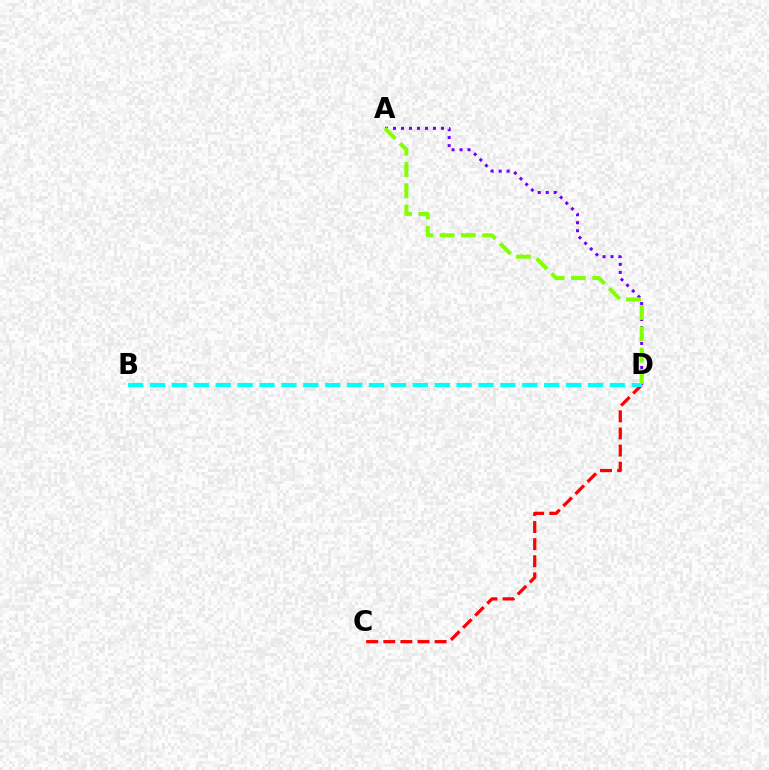{('A', 'D'): [{'color': '#7200ff', 'line_style': 'dotted', 'thickness': 2.17}, {'color': '#84ff00', 'line_style': 'dashed', 'thickness': 2.89}], ('C', 'D'): [{'color': '#ff0000', 'line_style': 'dashed', 'thickness': 2.33}], ('B', 'D'): [{'color': '#00fff6', 'line_style': 'dashed', 'thickness': 2.97}]}